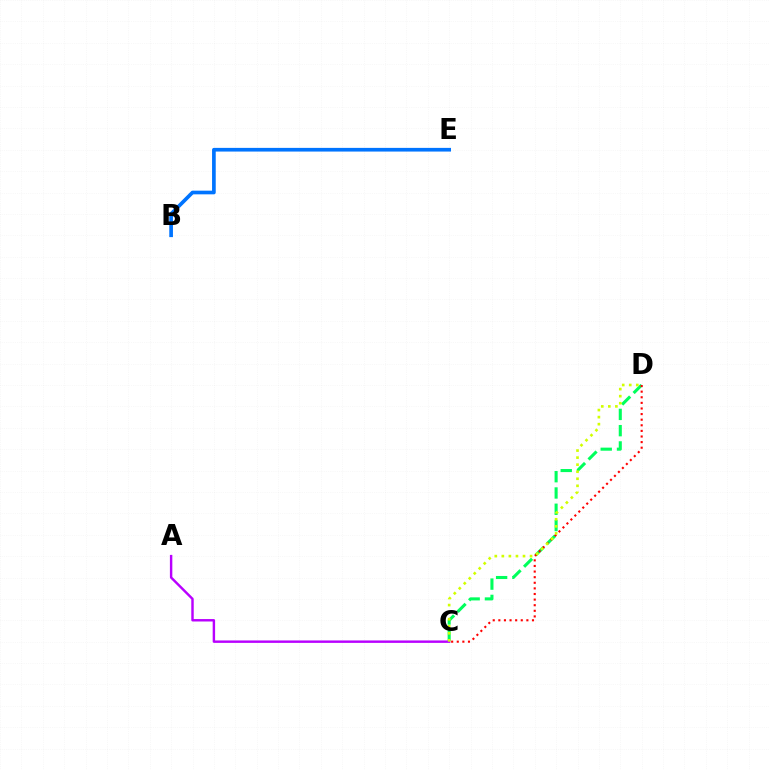{('C', 'D'): [{'color': '#00ff5c', 'line_style': 'dashed', 'thickness': 2.21}, {'color': '#ff0000', 'line_style': 'dotted', 'thickness': 1.52}, {'color': '#d1ff00', 'line_style': 'dotted', 'thickness': 1.92}], ('A', 'C'): [{'color': '#b900ff', 'line_style': 'solid', 'thickness': 1.75}], ('B', 'E'): [{'color': '#0074ff', 'line_style': 'solid', 'thickness': 2.65}]}